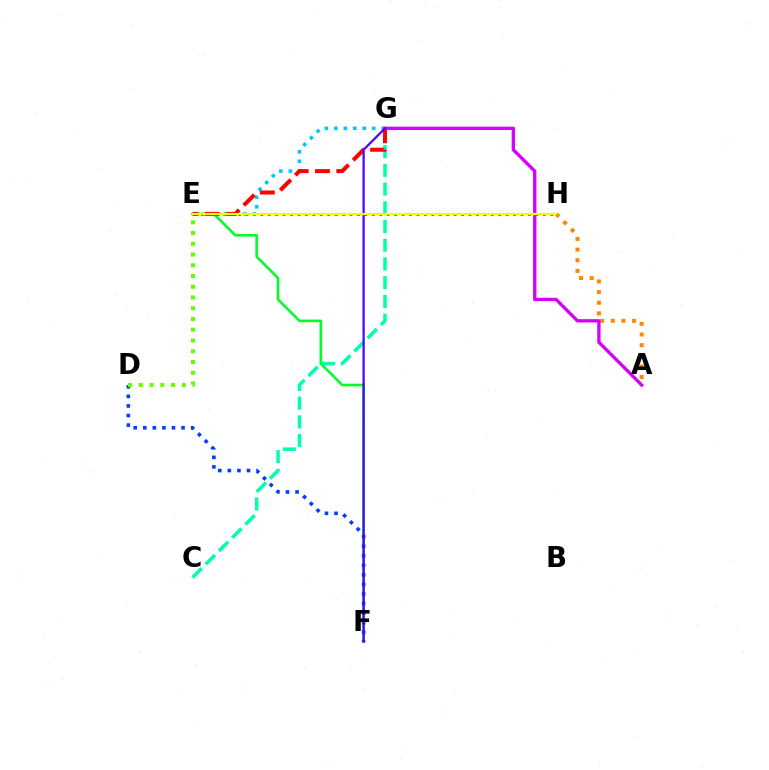{('E', 'F'): [{'color': '#00ff27', 'line_style': 'solid', 'thickness': 1.87}], ('E', 'H'): [{'color': '#ff00a0', 'line_style': 'dotted', 'thickness': 2.02}, {'color': '#eeff00', 'line_style': 'solid', 'thickness': 1.62}], ('C', 'G'): [{'color': '#00ffaf', 'line_style': 'dashed', 'thickness': 2.54}], ('A', 'H'): [{'color': '#ff8800', 'line_style': 'dotted', 'thickness': 2.89}], ('D', 'F'): [{'color': '#003fff', 'line_style': 'dotted', 'thickness': 2.6}], ('E', 'G'): [{'color': '#00c7ff', 'line_style': 'dotted', 'thickness': 2.57}, {'color': '#ff0000', 'line_style': 'dashed', 'thickness': 2.9}], ('A', 'G'): [{'color': '#d600ff', 'line_style': 'solid', 'thickness': 2.4}], ('D', 'E'): [{'color': '#66ff00', 'line_style': 'dotted', 'thickness': 2.92}], ('F', 'G'): [{'color': '#4f00ff', 'line_style': 'solid', 'thickness': 1.61}]}